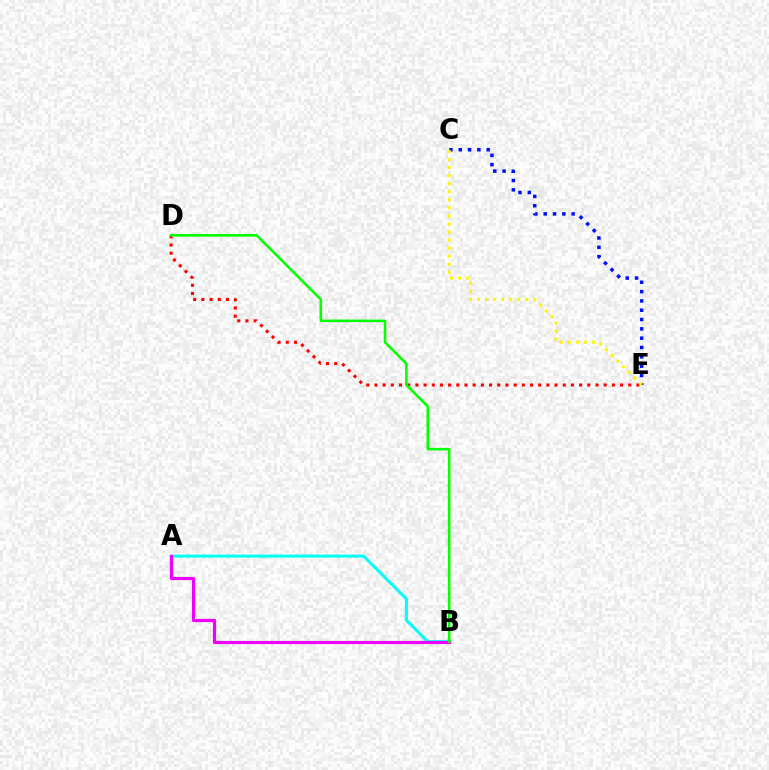{('C', 'E'): [{'color': '#0010ff', 'line_style': 'dotted', 'thickness': 2.53}, {'color': '#fcf500', 'line_style': 'dotted', 'thickness': 2.19}], ('A', 'B'): [{'color': '#00fff6', 'line_style': 'solid', 'thickness': 2.19}, {'color': '#ee00ff', 'line_style': 'solid', 'thickness': 2.29}], ('D', 'E'): [{'color': '#ff0000', 'line_style': 'dotted', 'thickness': 2.22}], ('B', 'D'): [{'color': '#08ff00', 'line_style': 'solid', 'thickness': 1.86}]}